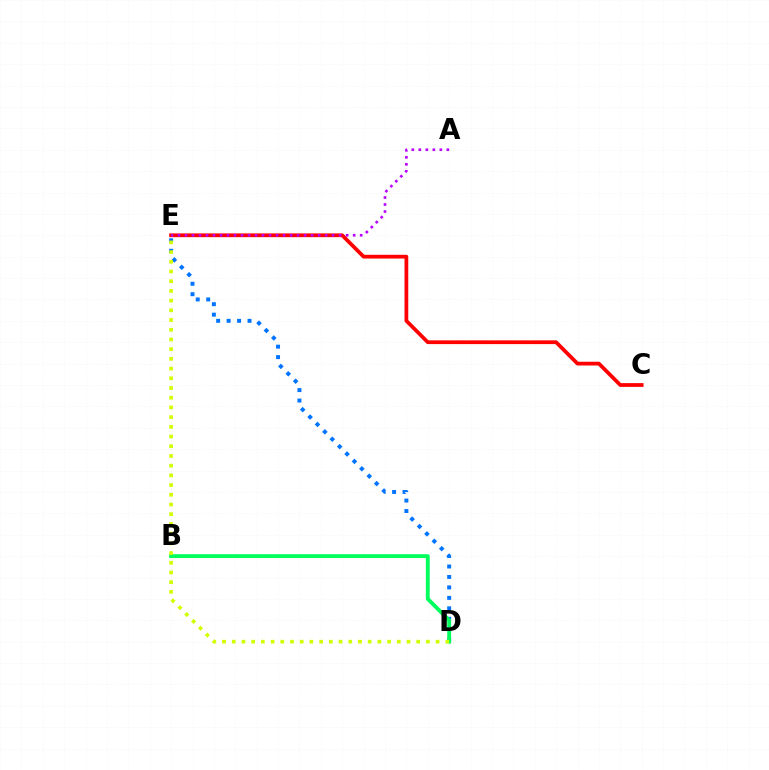{('C', 'E'): [{'color': '#ff0000', 'line_style': 'solid', 'thickness': 2.7}], ('D', 'E'): [{'color': '#0074ff', 'line_style': 'dotted', 'thickness': 2.84}, {'color': '#d1ff00', 'line_style': 'dotted', 'thickness': 2.64}], ('B', 'D'): [{'color': '#00ff5c', 'line_style': 'solid', 'thickness': 2.77}], ('A', 'E'): [{'color': '#b900ff', 'line_style': 'dotted', 'thickness': 1.9}]}